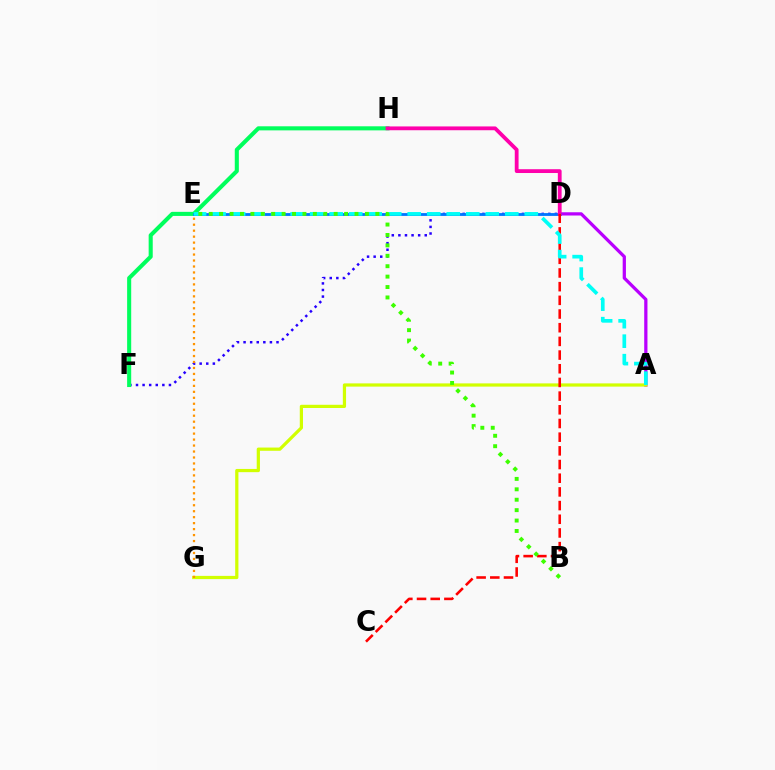{('A', 'D'): [{'color': '#b900ff', 'line_style': 'solid', 'thickness': 2.34}], ('D', 'F'): [{'color': '#2500ff', 'line_style': 'dotted', 'thickness': 1.79}], ('A', 'G'): [{'color': '#d1ff00', 'line_style': 'solid', 'thickness': 2.32}], ('F', 'H'): [{'color': '#00ff5c', 'line_style': 'solid', 'thickness': 2.93}], ('D', 'E'): [{'color': '#0074ff', 'line_style': 'solid', 'thickness': 2.03}], ('D', 'H'): [{'color': '#ff00ac', 'line_style': 'solid', 'thickness': 2.73}], ('C', 'D'): [{'color': '#ff0000', 'line_style': 'dashed', 'thickness': 1.86}], ('A', 'E'): [{'color': '#00fff6', 'line_style': 'dashed', 'thickness': 2.65}], ('E', 'G'): [{'color': '#ff9400', 'line_style': 'dotted', 'thickness': 1.62}], ('B', 'E'): [{'color': '#3dff00', 'line_style': 'dotted', 'thickness': 2.83}]}